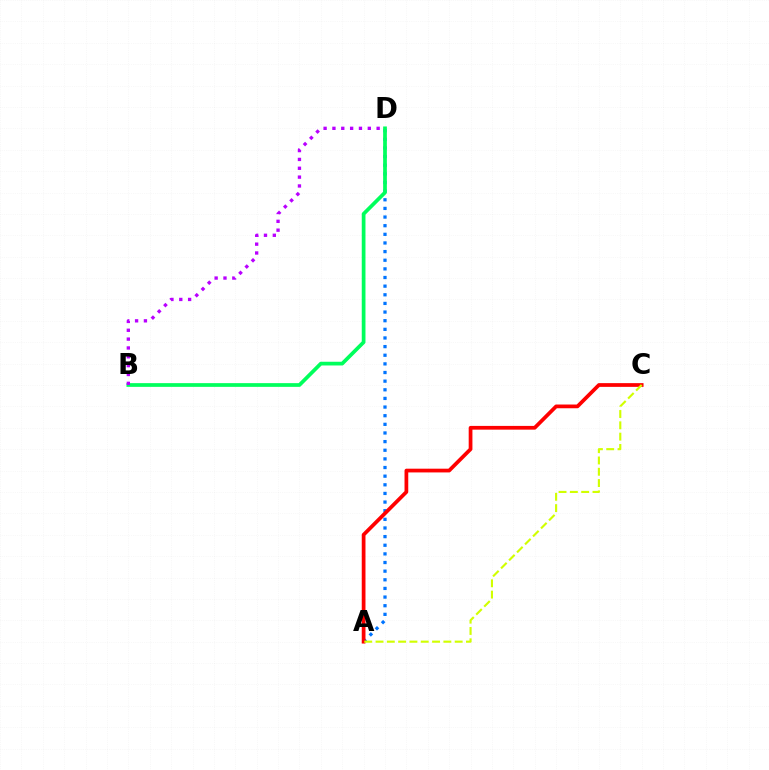{('A', 'D'): [{'color': '#0074ff', 'line_style': 'dotted', 'thickness': 2.35}], ('A', 'C'): [{'color': '#ff0000', 'line_style': 'solid', 'thickness': 2.69}, {'color': '#d1ff00', 'line_style': 'dashed', 'thickness': 1.54}], ('B', 'D'): [{'color': '#00ff5c', 'line_style': 'solid', 'thickness': 2.68}, {'color': '#b900ff', 'line_style': 'dotted', 'thickness': 2.4}]}